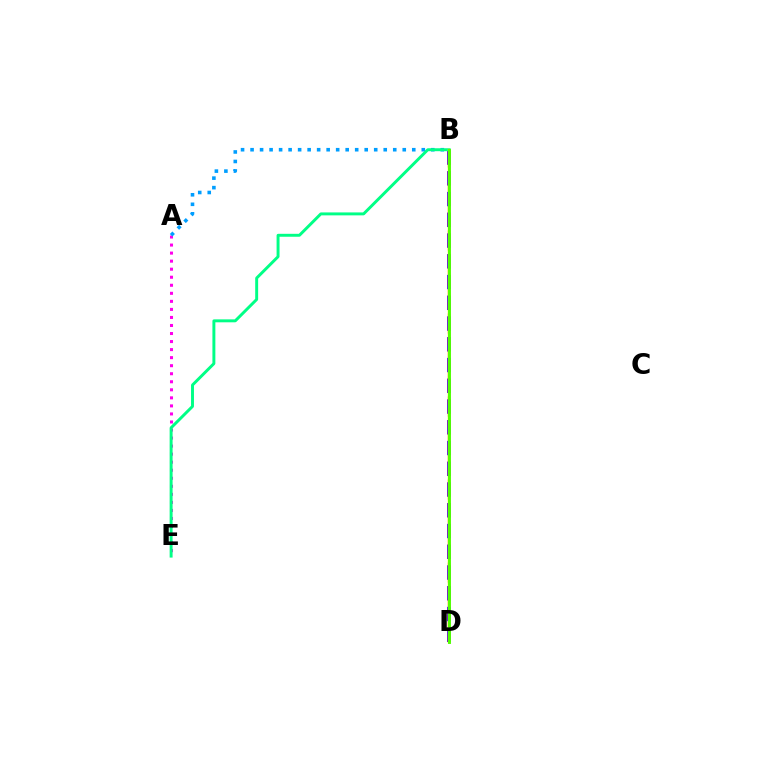{('A', 'E'): [{'color': '#ff00ed', 'line_style': 'dotted', 'thickness': 2.18}], ('B', 'D'): [{'color': '#3700ff', 'line_style': 'dashed', 'thickness': 2.82}, {'color': '#ff0000', 'line_style': 'dashed', 'thickness': 1.61}, {'color': '#ffd500', 'line_style': 'solid', 'thickness': 1.72}, {'color': '#4fff00', 'line_style': 'solid', 'thickness': 2.09}], ('A', 'B'): [{'color': '#009eff', 'line_style': 'dotted', 'thickness': 2.58}], ('B', 'E'): [{'color': '#00ff86', 'line_style': 'solid', 'thickness': 2.12}]}